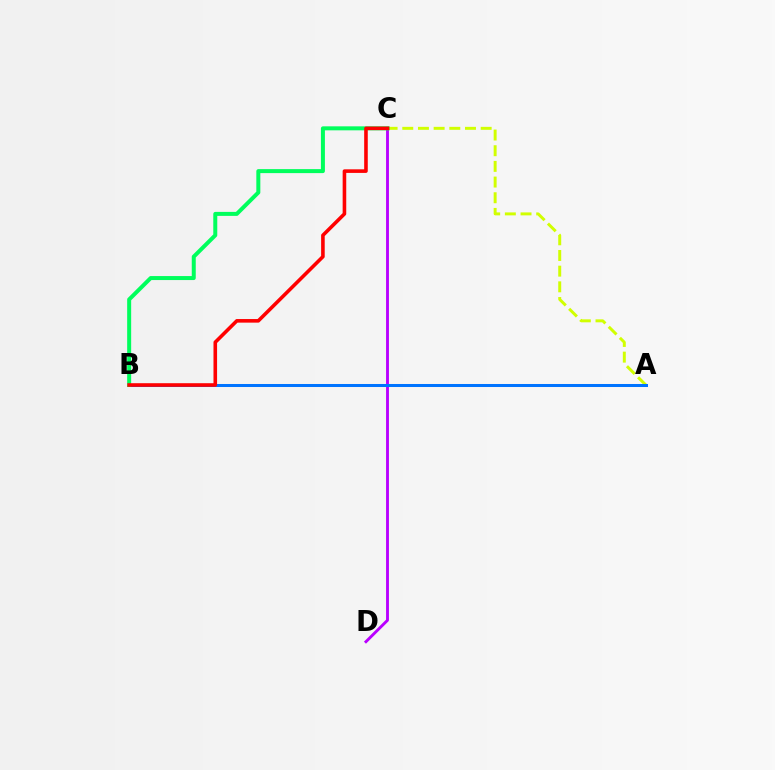{('C', 'D'): [{'color': '#b900ff', 'line_style': 'solid', 'thickness': 2.07}], ('A', 'C'): [{'color': '#d1ff00', 'line_style': 'dashed', 'thickness': 2.13}], ('A', 'B'): [{'color': '#0074ff', 'line_style': 'solid', 'thickness': 2.17}], ('B', 'C'): [{'color': '#00ff5c', 'line_style': 'solid', 'thickness': 2.88}, {'color': '#ff0000', 'line_style': 'solid', 'thickness': 2.58}]}